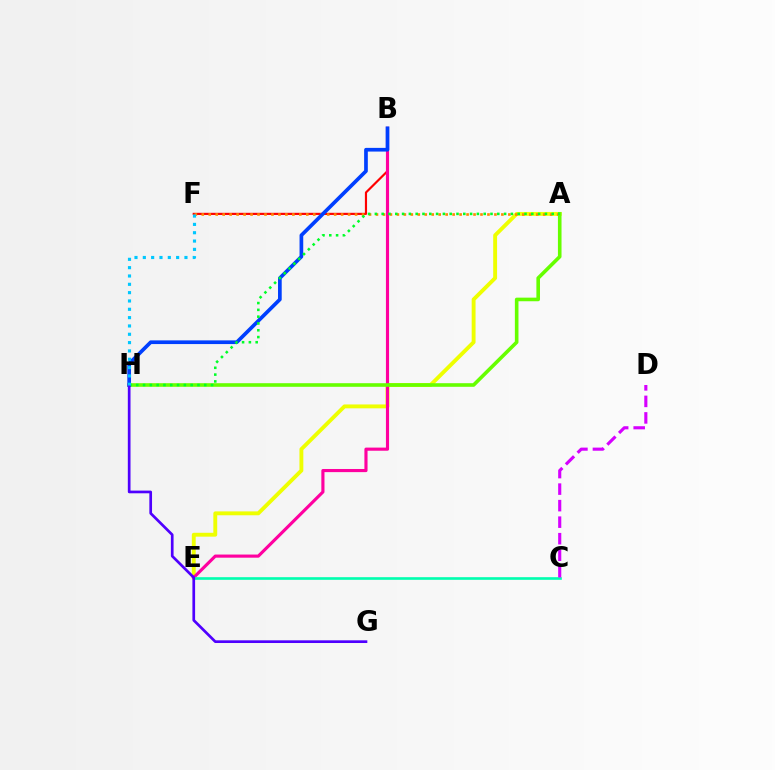{('B', 'F'): [{'color': '#ff0000', 'line_style': 'solid', 'thickness': 1.56}], ('A', 'E'): [{'color': '#eeff00', 'line_style': 'solid', 'thickness': 2.79}], ('A', 'F'): [{'color': '#ff8800', 'line_style': 'dotted', 'thickness': 1.89}], ('B', 'E'): [{'color': '#ff00a0', 'line_style': 'solid', 'thickness': 2.26}], ('C', 'E'): [{'color': '#00ffaf', 'line_style': 'solid', 'thickness': 1.9}], ('A', 'H'): [{'color': '#66ff00', 'line_style': 'solid', 'thickness': 2.59}, {'color': '#00ff27', 'line_style': 'dotted', 'thickness': 1.85}], ('B', 'H'): [{'color': '#003fff', 'line_style': 'solid', 'thickness': 2.66}], ('G', 'H'): [{'color': '#4f00ff', 'line_style': 'solid', 'thickness': 1.94}], ('C', 'D'): [{'color': '#d600ff', 'line_style': 'dashed', 'thickness': 2.24}], ('F', 'H'): [{'color': '#00c7ff', 'line_style': 'dotted', 'thickness': 2.26}]}